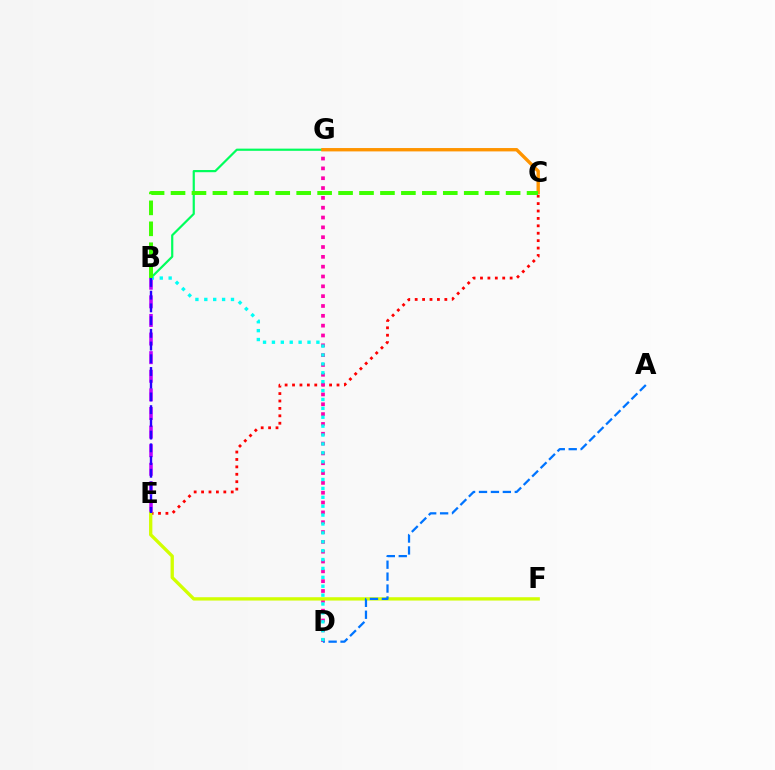{('C', 'E'): [{'color': '#ff0000', 'line_style': 'dotted', 'thickness': 2.01}], ('B', 'G'): [{'color': '#00ff5c', 'line_style': 'solid', 'thickness': 1.58}], ('D', 'G'): [{'color': '#ff00ac', 'line_style': 'dotted', 'thickness': 2.67}], ('B', 'E'): [{'color': '#b900ff', 'line_style': 'dashed', 'thickness': 2.53}, {'color': '#2500ff', 'line_style': 'dashed', 'thickness': 1.73}], ('E', 'F'): [{'color': '#d1ff00', 'line_style': 'solid', 'thickness': 2.39}], ('C', 'G'): [{'color': '#ff9400', 'line_style': 'solid', 'thickness': 2.42}], ('A', 'D'): [{'color': '#0074ff', 'line_style': 'dashed', 'thickness': 1.62}], ('B', 'D'): [{'color': '#00fff6', 'line_style': 'dotted', 'thickness': 2.42}], ('B', 'C'): [{'color': '#3dff00', 'line_style': 'dashed', 'thickness': 2.85}]}